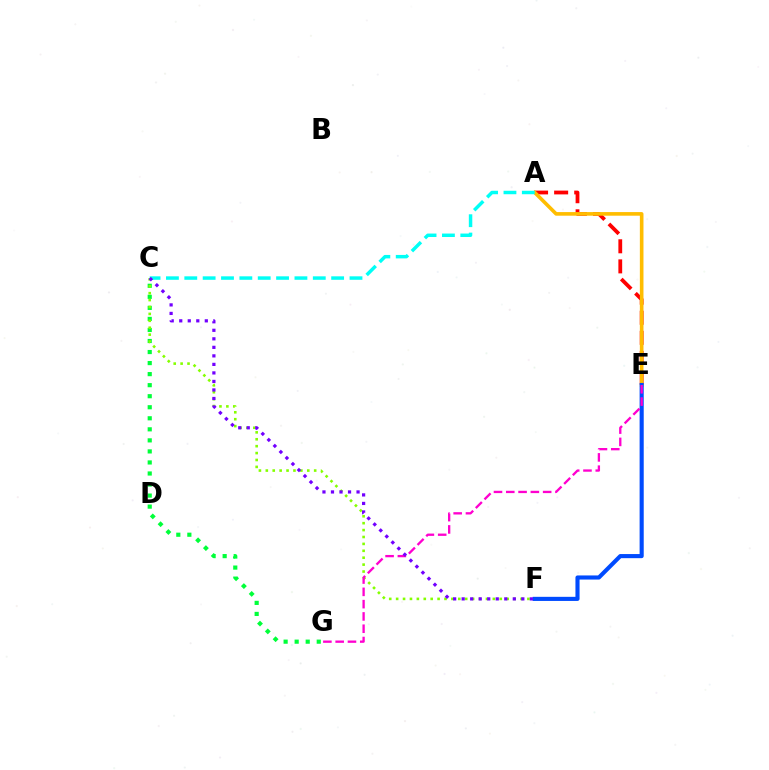{('C', 'G'): [{'color': '#00ff39', 'line_style': 'dotted', 'thickness': 3.0}], ('C', 'F'): [{'color': '#84ff00', 'line_style': 'dotted', 'thickness': 1.88}, {'color': '#7200ff', 'line_style': 'dotted', 'thickness': 2.32}], ('A', 'E'): [{'color': '#ff0000', 'line_style': 'dashed', 'thickness': 2.73}, {'color': '#ffbd00', 'line_style': 'solid', 'thickness': 2.61}], ('E', 'F'): [{'color': '#004bff', 'line_style': 'solid', 'thickness': 2.96}], ('A', 'C'): [{'color': '#00fff6', 'line_style': 'dashed', 'thickness': 2.49}], ('E', 'G'): [{'color': '#ff00cf', 'line_style': 'dashed', 'thickness': 1.67}]}